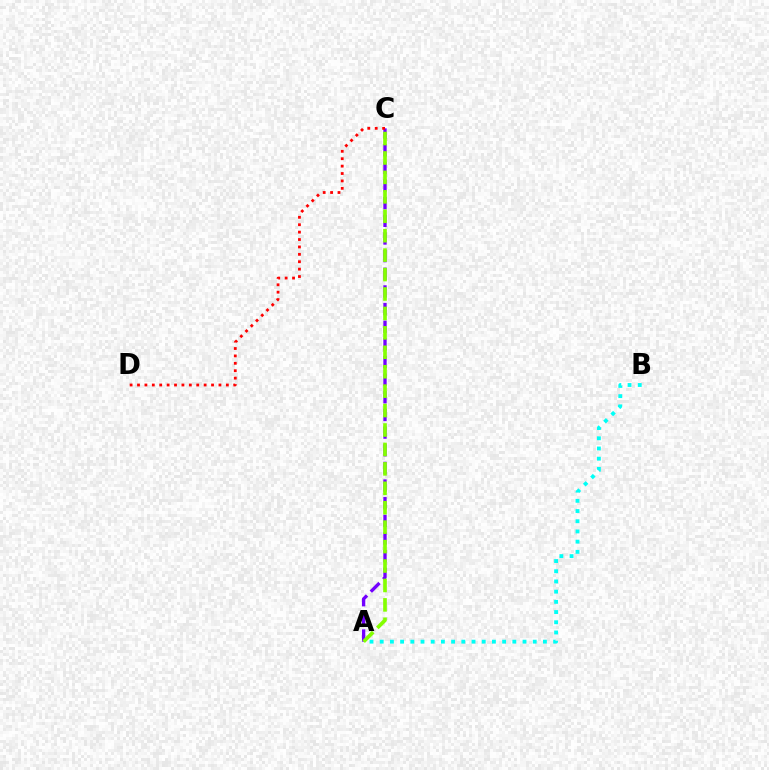{('A', 'C'): [{'color': '#7200ff', 'line_style': 'dashed', 'thickness': 2.4}, {'color': '#84ff00', 'line_style': 'dashed', 'thickness': 2.64}], ('C', 'D'): [{'color': '#ff0000', 'line_style': 'dotted', 'thickness': 2.01}], ('A', 'B'): [{'color': '#00fff6', 'line_style': 'dotted', 'thickness': 2.77}]}